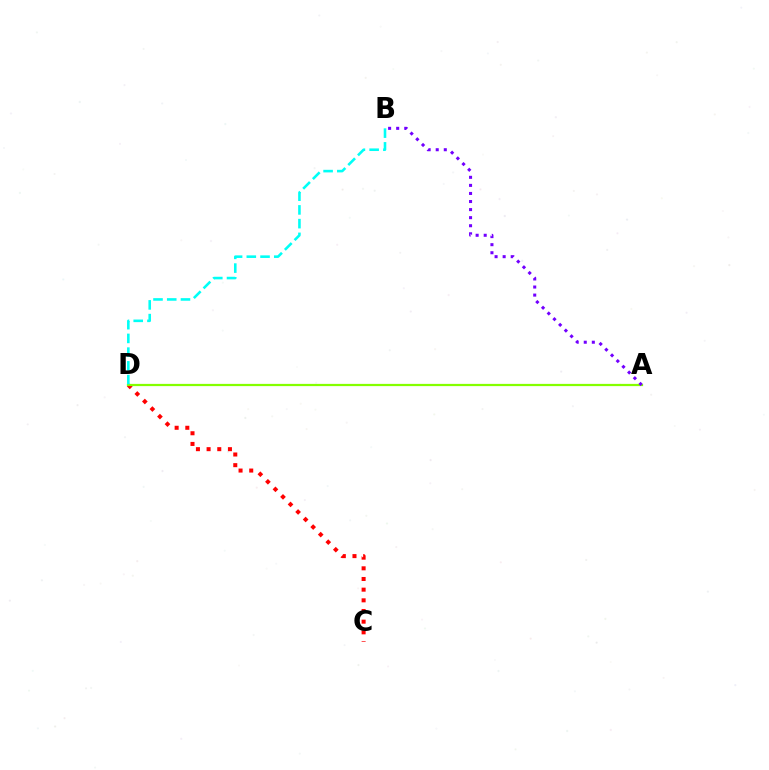{('C', 'D'): [{'color': '#ff0000', 'line_style': 'dotted', 'thickness': 2.9}], ('A', 'D'): [{'color': '#84ff00', 'line_style': 'solid', 'thickness': 1.61}], ('B', 'D'): [{'color': '#00fff6', 'line_style': 'dashed', 'thickness': 1.86}], ('A', 'B'): [{'color': '#7200ff', 'line_style': 'dotted', 'thickness': 2.19}]}